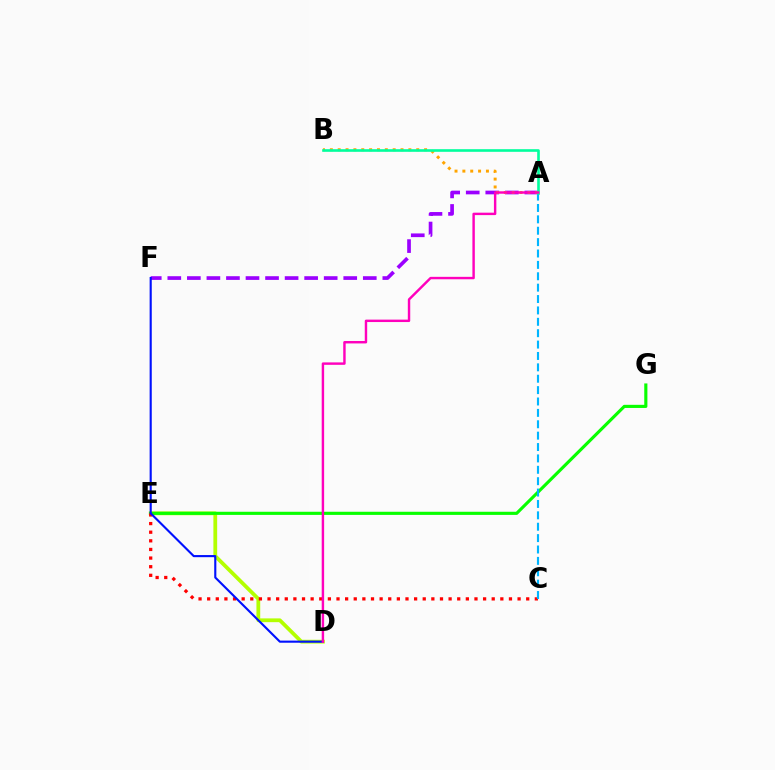{('A', 'F'): [{'color': '#9b00ff', 'line_style': 'dashed', 'thickness': 2.66}], ('D', 'E'): [{'color': '#b3ff00', 'line_style': 'solid', 'thickness': 2.72}], ('E', 'G'): [{'color': '#08ff00', 'line_style': 'solid', 'thickness': 2.25}], ('C', 'E'): [{'color': '#ff0000', 'line_style': 'dotted', 'thickness': 2.34}], ('A', 'B'): [{'color': '#ffa500', 'line_style': 'dotted', 'thickness': 2.13}, {'color': '#00ff9d', 'line_style': 'solid', 'thickness': 1.88}], ('A', 'C'): [{'color': '#00b5ff', 'line_style': 'dashed', 'thickness': 1.55}], ('D', 'F'): [{'color': '#0010ff', 'line_style': 'solid', 'thickness': 1.53}], ('A', 'D'): [{'color': '#ff00bd', 'line_style': 'solid', 'thickness': 1.75}]}